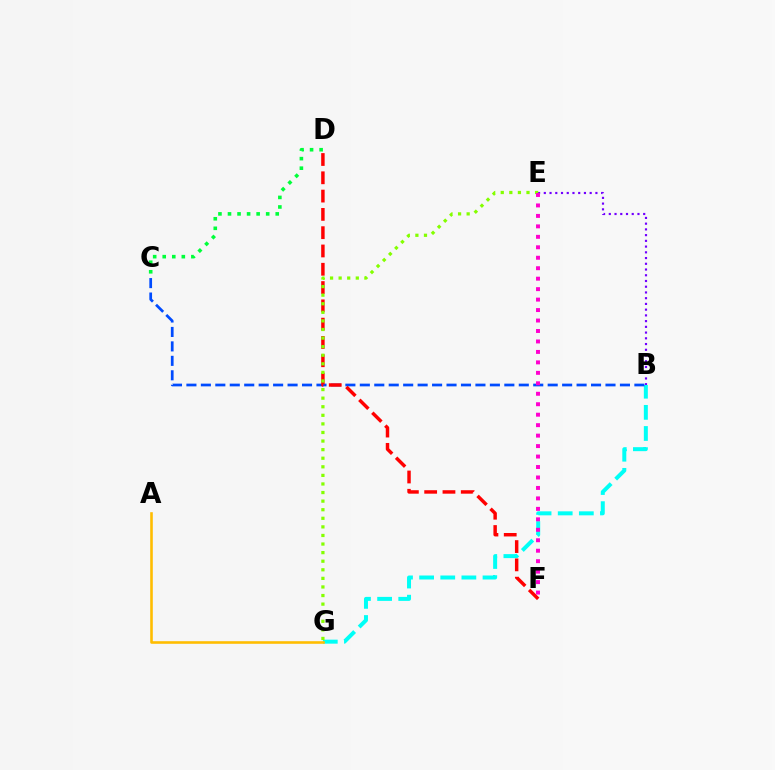{('B', 'G'): [{'color': '#00fff6', 'line_style': 'dashed', 'thickness': 2.87}], ('B', 'C'): [{'color': '#004bff', 'line_style': 'dashed', 'thickness': 1.96}], ('B', 'E'): [{'color': '#7200ff', 'line_style': 'dotted', 'thickness': 1.56}], ('A', 'G'): [{'color': '#ffbd00', 'line_style': 'solid', 'thickness': 1.87}], ('D', 'F'): [{'color': '#ff0000', 'line_style': 'dashed', 'thickness': 2.49}], ('E', 'G'): [{'color': '#84ff00', 'line_style': 'dotted', 'thickness': 2.33}], ('E', 'F'): [{'color': '#ff00cf', 'line_style': 'dotted', 'thickness': 2.84}], ('C', 'D'): [{'color': '#00ff39', 'line_style': 'dotted', 'thickness': 2.59}]}